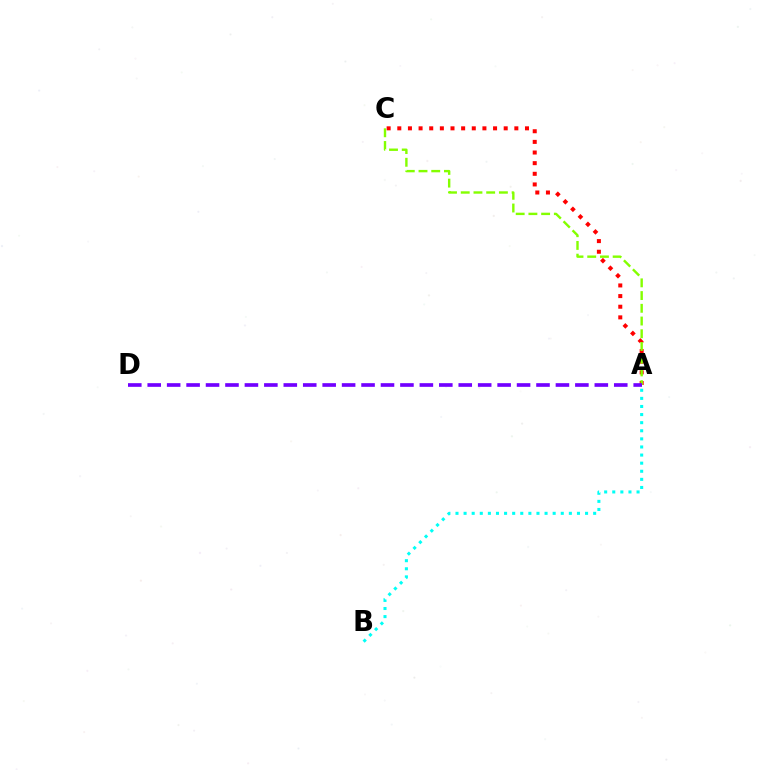{('A', 'C'): [{'color': '#ff0000', 'line_style': 'dotted', 'thickness': 2.89}, {'color': '#84ff00', 'line_style': 'dashed', 'thickness': 1.73}], ('A', 'B'): [{'color': '#00fff6', 'line_style': 'dotted', 'thickness': 2.2}], ('A', 'D'): [{'color': '#7200ff', 'line_style': 'dashed', 'thickness': 2.64}]}